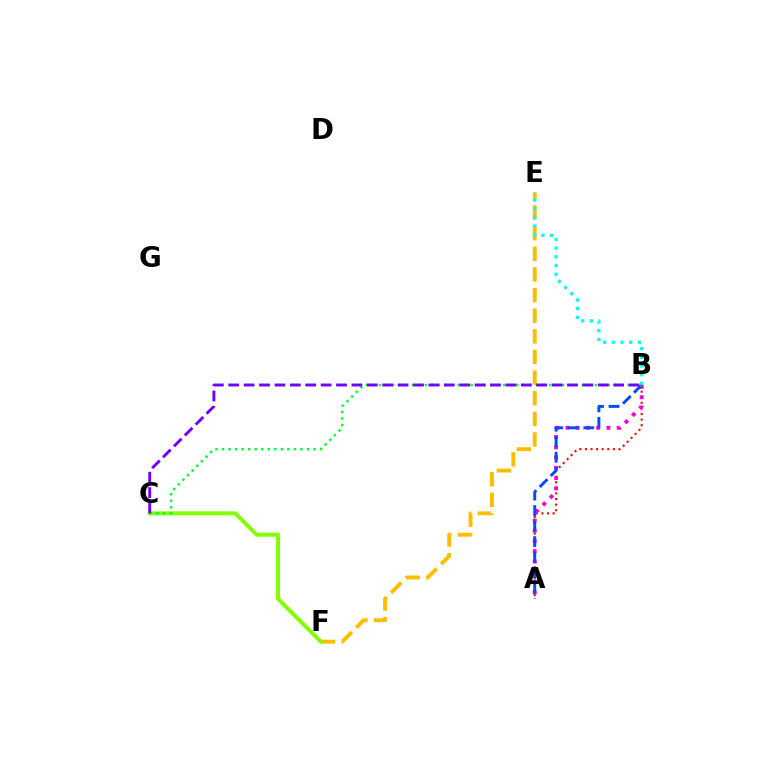{('E', 'F'): [{'color': '#ffbd00', 'line_style': 'dashed', 'thickness': 2.8}], ('A', 'B'): [{'color': '#ff0000', 'line_style': 'dotted', 'thickness': 1.52}, {'color': '#ff00cf', 'line_style': 'dotted', 'thickness': 2.79}, {'color': '#004bff', 'line_style': 'dashed', 'thickness': 2.11}], ('C', 'F'): [{'color': '#84ff00', 'line_style': 'solid', 'thickness': 2.85}], ('B', 'E'): [{'color': '#00fff6', 'line_style': 'dotted', 'thickness': 2.36}], ('B', 'C'): [{'color': '#00ff39', 'line_style': 'dotted', 'thickness': 1.78}, {'color': '#7200ff', 'line_style': 'dashed', 'thickness': 2.09}]}